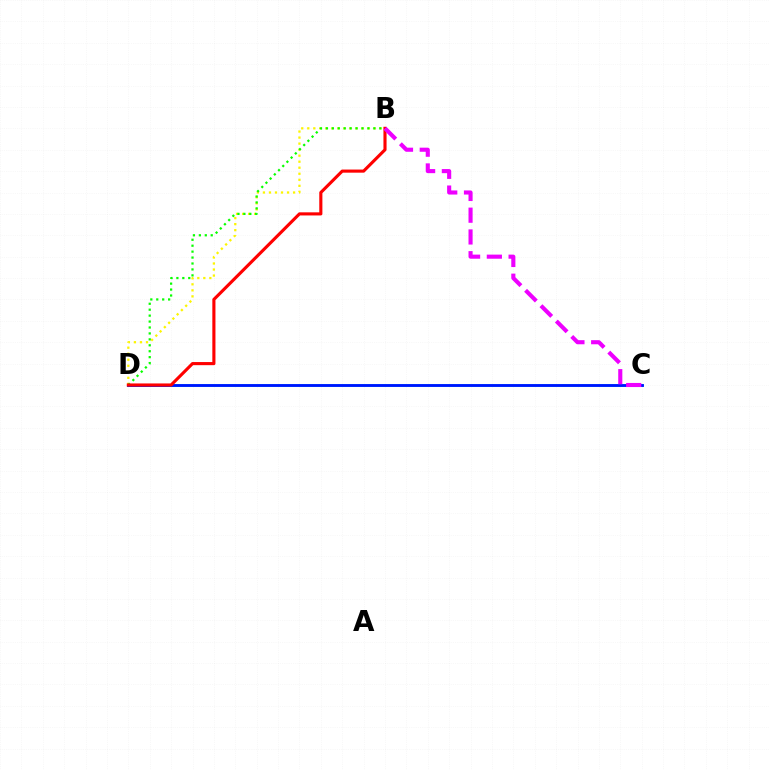{('B', 'D'): [{'color': '#fcf500', 'line_style': 'dotted', 'thickness': 1.64}, {'color': '#08ff00', 'line_style': 'dotted', 'thickness': 1.61}, {'color': '#ff0000', 'line_style': 'solid', 'thickness': 2.24}], ('C', 'D'): [{'color': '#00fff6', 'line_style': 'solid', 'thickness': 2.12}, {'color': '#0010ff', 'line_style': 'solid', 'thickness': 1.99}], ('B', 'C'): [{'color': '#ee00ff', 'line_style': 'dashed', 'thickness': 2.96}]}